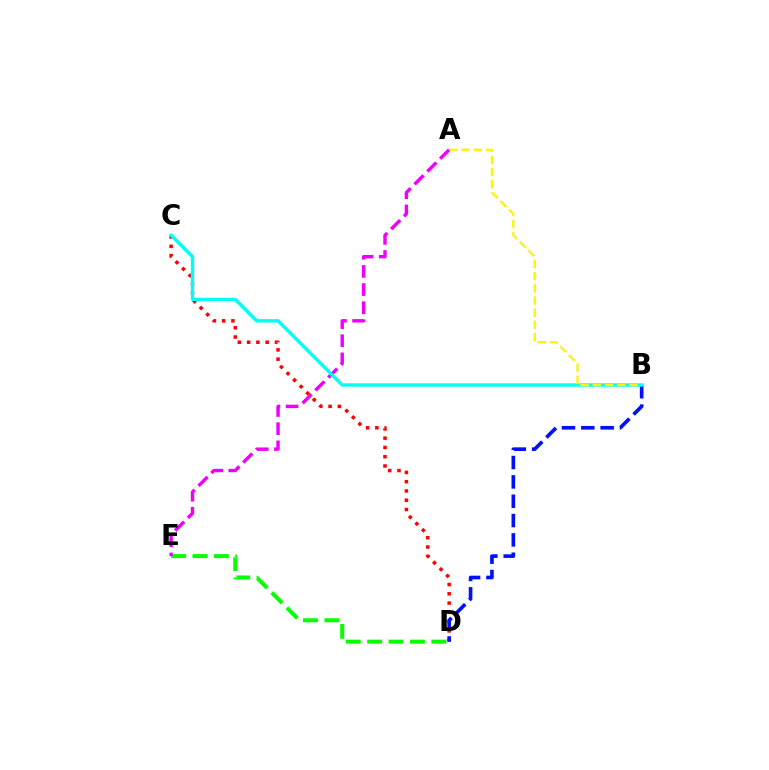{('C', 'D'): [{'color': '#ff0000', 'line_style': 'dotted', 'thickness': 2.52}], ('B', 'D'): [{'color': '#0010ff', 'line_style': 'dashed', 'thickness': 2.63}], ('D', 'E'): [{'color': '#08ff00', 'line_style': 'dashed', 'thickness': 2.9}], ('A', 'E'): [{'color': '#ee00ff', 'line_style': 'dashed', 'thickness': 2.47}], ('B', 'C'): [{'color': '#00fff6', 'line_style': 'solid', 'thickness': 2.44}], ('A', 'B'): [{'color': '#fcf500', 'line_style': 'dashed', 'thickness': 1.65}]}